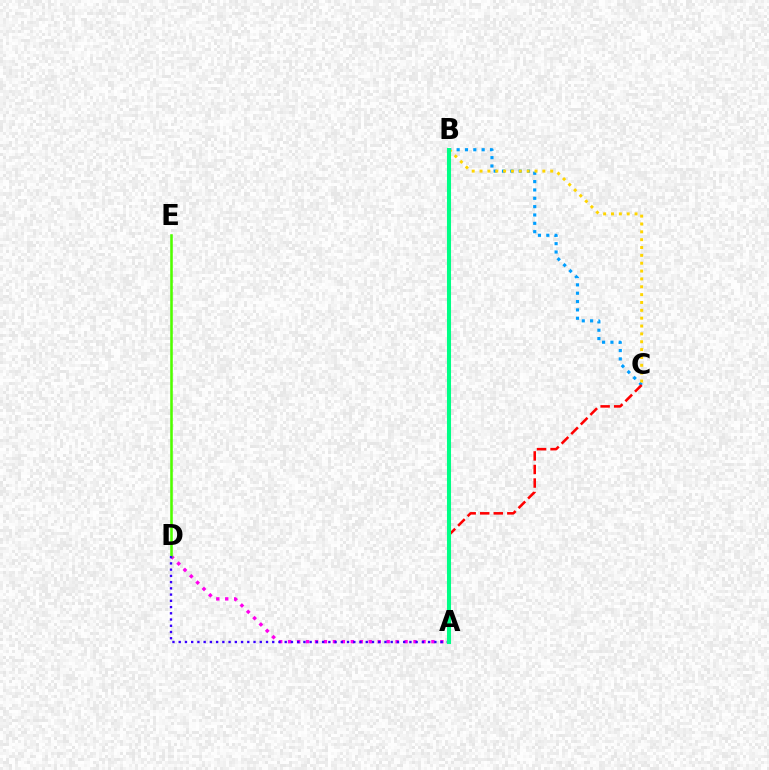{('A', 'D'): [{'color': '#ff00ed', 'line_style': 'dotted', 'thickness': 2.43}, {'color': '#3700ff', 'line_style': 'dotted', 'thickness': 1.69}], ('D', 'E'): [{'color': '#4fff00', 'line_style': 'solid', 'thickness': 1.85}], ('B', 'C'): [{'color': '#009eff', 'line_style': 'dotted', 'thickness': 2.27}, {'color': '#ffd500', 'line_style': 'dotted', 'thickness': 2.13}], ('A', 'C'): [{'color': '#ff0000', 'line_style': 'dashed', 'thickness': 1.84}], ('A', 'B'): [{'color': '#00ff86', 'line_style': 'solid', 'thickness': 2.93}]}